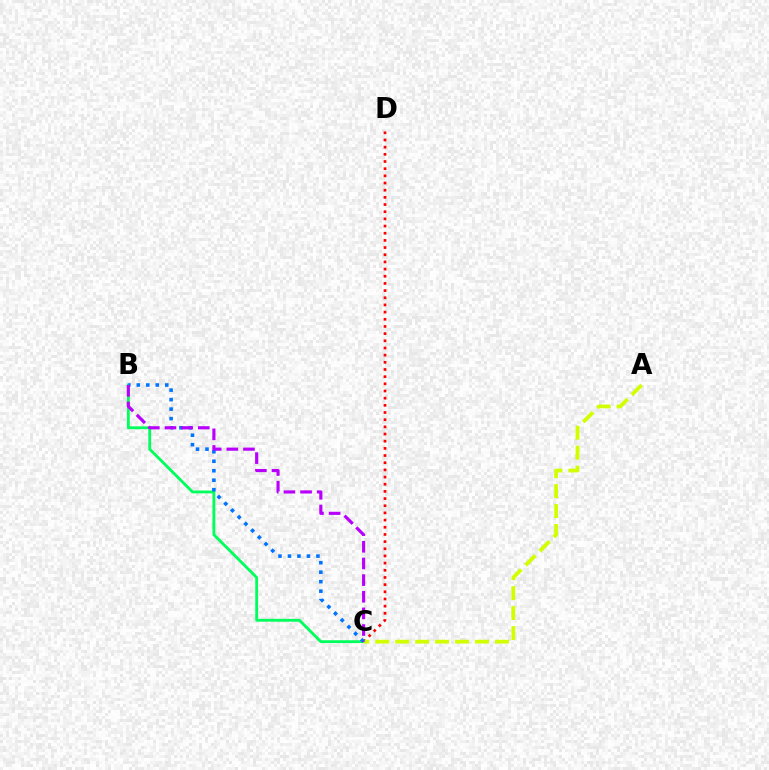{('B', 'C'): [{'color': '#00ff5c', 'line_style': 'solid', 'thickness': 2.04}, {'color': '#0074ff', 'line_style': 'dotted', 'thickness': 2.58}, {'color': '#b900ff', 'line_style': 'dashed', 'thickness': 2.26}], ('C', 'D'): [{'color': '#ff0000', 'line_style': 'dotted', 'thickness': 1.95}], ('A', 'C'): [{'color': '#d1ff00', 'line_style': 'dashed', 'thickness': 2.71}]}